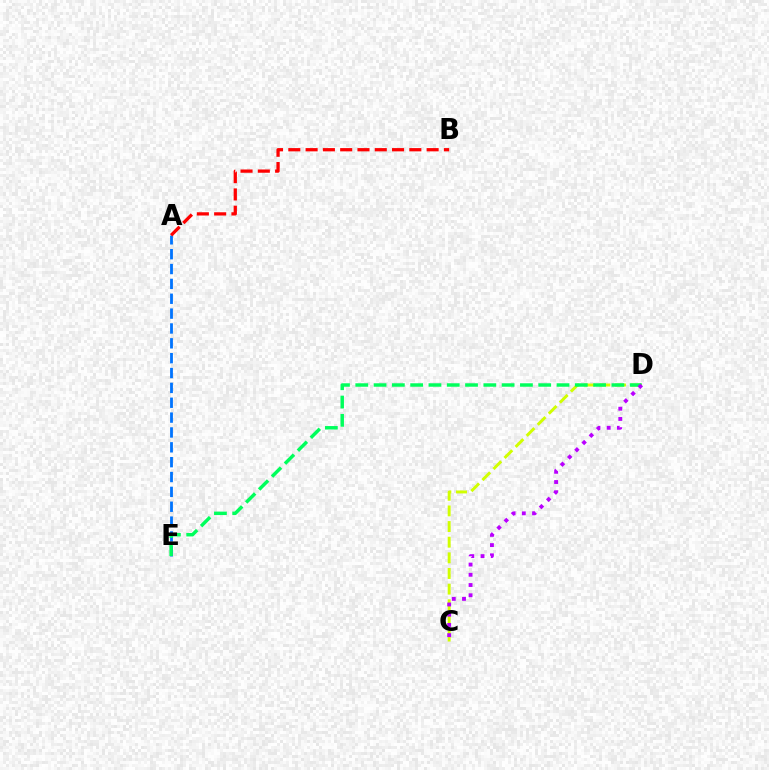{('C', 'D'): [{'color': '#d1ff00', 'line_style': 'dashed', 'thickness': 2.13}, {'color': '#b900ff', 'line_style': 'dotted', 'thickness': 2.78}], ('A', 'E'): [{'color': '#0074ff', 'line_style': 'dashed', 'thickness': 2.02}], ('A', 'B'): [{'color': '#ff0000', 'line_style': 'dashed', 'thickness': 2.35}], ('D', 'E'): [{'color': '#00ff5c', 'line_style': 'dashed', 'thickness': 2.49}]}